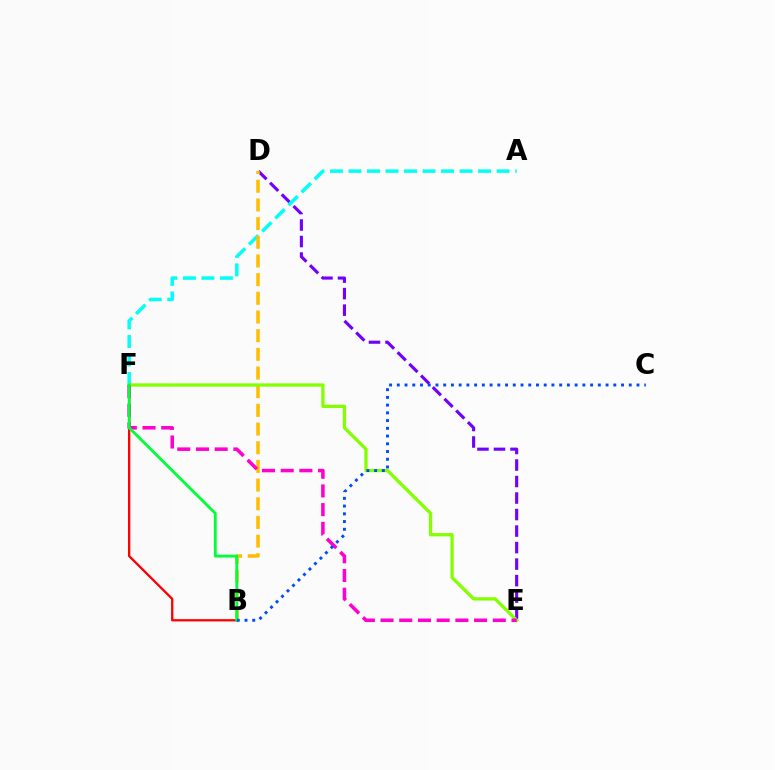{('D', 'E'): [{'color': '#7200ff', 'line_style': 'dashed', 'thickness': 2.24}], ('A', 'F'): [{'color': '#00fff6', 'line_style': 'dashed', 'thickness': 2.52}], ('B', 'F'): [{'color': '#ff0000', 'line_style': 'solid', 'thickness': 1.66}, {'color': '#00ff39', 'line_style': 'solid', 'thickness': 2.04}], ('B', 'D'): [{'color': '#ffbd00', 'line_style': 'dashed', 'thickness': 2.54}], ('E', 'F'): [{'color': '#84ff00', 'line_style': 'solid', 'thickness': 2.36}, {'color': '#ff00cf', 'line_style': 'dashed', 'thickness': 2.54}], ('B', 'C'): [{'color': '#004bff', 'line_style': 'dotted', 'thickness': 2.1}]}